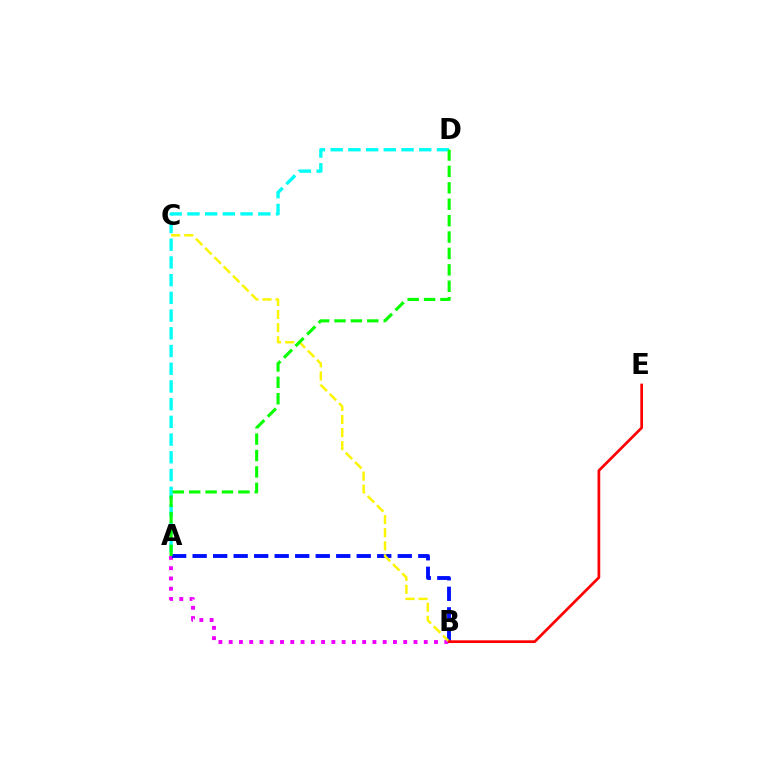{('A', 'B'): [{'color': '#ee00ff', 'line_style': 'dotted', 'thickness': 2.79}, {'color': '#0010ff', 'line_style': 'dashed', 'thickness': 2.79}], ('A', 'D'): [{'color': '#00fff6', 'line_style': 'dashed', 'thickness': 2.41}, {'color': '#08ff00', 'line_style': 'dashed', 'thickness': 2.23}], ('B', 'C'): [{'color': '#fcf500', 'line_style': 'dashed', 'thickness': 1.78}], ('B', 'E'): [{'color': '#ff0000', 'line_style': 'solid', 'thickness': 1.96}]}